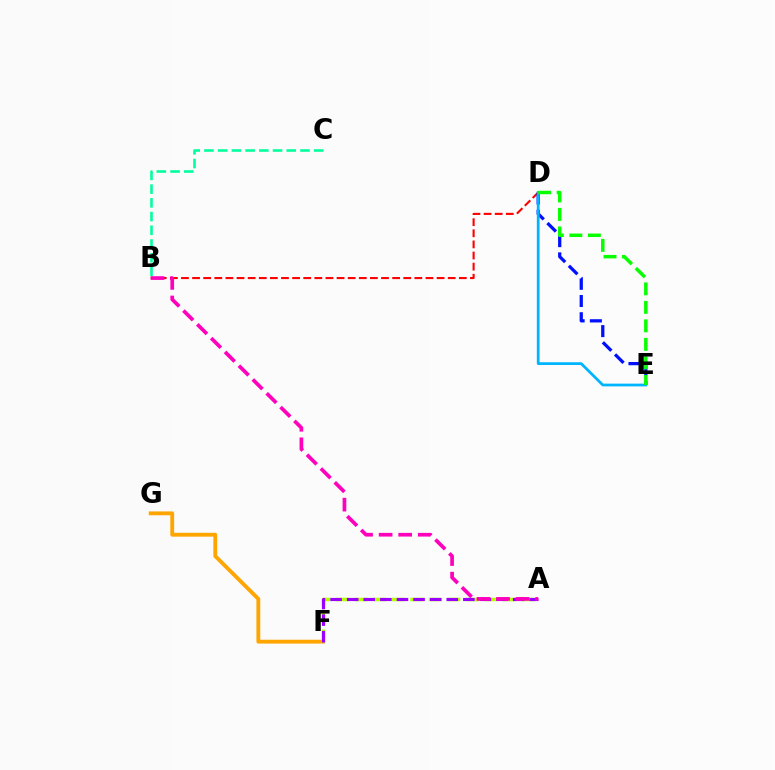{('F', 'G'): [{'color': '#ffa500', 'line_style': 'solid', 'thickness': 2.77}], ('B', 'D'): [{'color': '#ff0000', 'line_style': 'dashed', 'thickness': 1.51}], ('D', 'E'): [{'color': '#0010ff', 'line_style': 'dashed', 'thickness': 2.34}, {'color': '#00b5ff', 'line_style': 'solid', 'thickness': 1.99}, {'color': '#08ff00', 'line_style': 'dashed', 'thickness': 2.51}], ('A', 'F'): [{'color': '#b3ff00', 'line_style': 'dashed', 'thickness': 2.52}, {'color': '#9b00ff', 'line_style': 'dashed', 'thickness': 2.25}], ('B', 'C'): [{'color': '#00ff9d', 'line_style': 'dashed', 'thickness': 1.86}], ('A', 'B'): [{'color': '#ff00bd', 'line_style': 'dashed', 'thickness': 2.66}]}